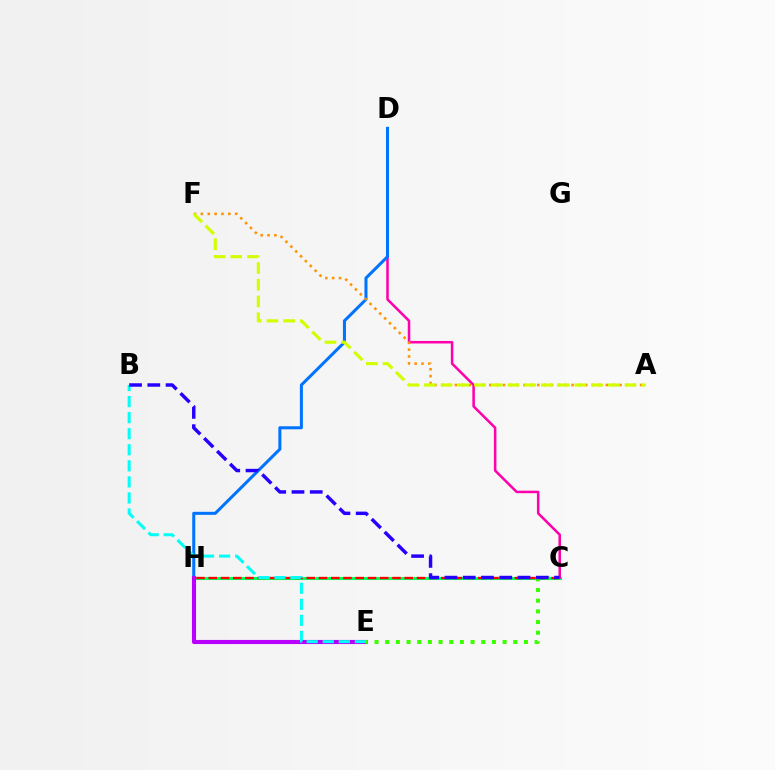{('C', 'H'): [{'color': '#00ff5c', 'line_style': 'solid', 'thickness': 2.2}, {'color': '#ff0000', 'line_style': 'dashed', 'thickness': 1.66}], ('C', 'D'): [{'color': '#ff00ac', 'line_style': 'solid', 'thickness': 1.82}], ('D', 'H'): [{'color': '#0074ff', 'line_style': 'solid', 'thickness': 2.19}], ('A', 'F'): [{'color': '#ff9400', 'line_style': 'dotted', 'thickness': 1.86}, {'color': '#d1ff00', 'line_style': 'dashed', 'thickness': 2.27}], ('E', 'H'): [{'color': '#b900ff', 'line_style': 'solid', 'thickness': 2.96}], ('B', 'E'): [{'color': '#00fff6', 'line_style': 'dashed', 'thickness': 2.18}], ('C', 'E'): [{'color': '#3dff00', 'line_style': 'dotted', 'thickness': 2.9}], ('B', 'C'): [{'color': '#2500ff', 'line_style': 'dashed', 'thickness': 2.48}]}